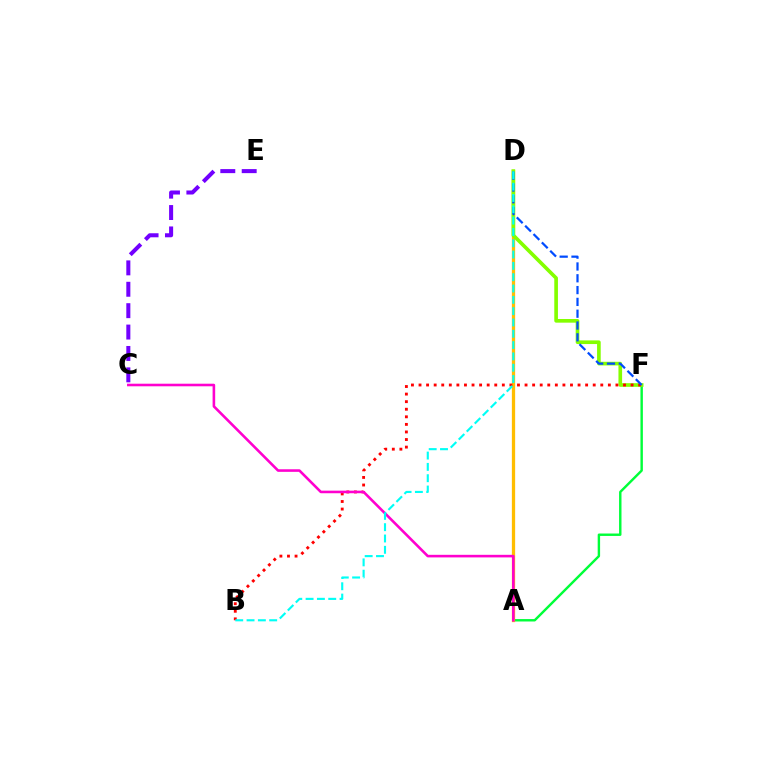{('A', 'F'): [{'color': '#00ff39', 'line_style': 'solid', 'thickness': 1.74}], ('A', 'D'): [{'color': '#ffbd00', 'line_style': 'solid', 'thickness': 2.35}], ('D', 'F'): [{'color': '#84ff00', 'line_style': 'solid', 'thickness': 2.63}, {'color': '#004bff', 'line_style': 'dashed', 'thickness': 1.6}], ('B', 'F'): [{'color': '#ff0000', 'line_style': 'dotted', 'thickness': 2.06}], ('A', 'C'): [{'color': '#ff00cf', 'line_style': 'solid', 'thickness': 1.86}], ('C', 'E'): [{'color': '#7200ff', 'line_style': 'dashed', 'thickness': 2.91}], ('B', 'D'): [{'color': '#00fff6', 'line_style': 'dashed', 'thickness': 1.54}]}